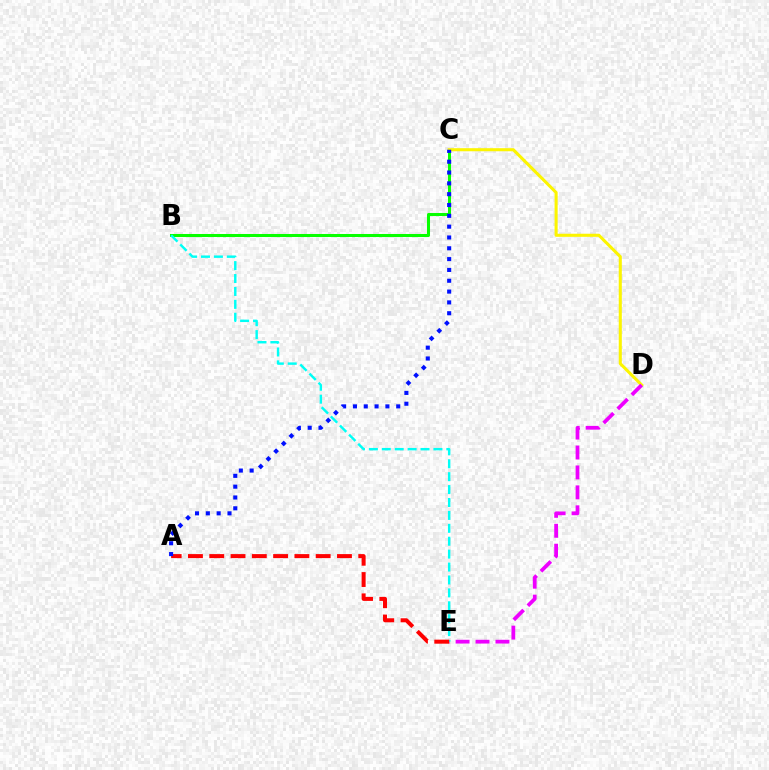{('B', 'C'): [{'color': '#08ff00', 'line_style': 'solid', 'thickness': 2.18}], ('C', 'D'): [{'color': '#fcf500', 'line_style': 'solid', 'thickness': 2.21}], ('D', 'E'): [{'color': '#ee00ff', 'line_style': 'dashed', 'thickness': 2.71}], ('B', 'E'): [{'color': '#00fff6', 'line_style': 'dashed', 'thickness': 1.75}], ('A', 'E'): [{'color': '#ff0000', 'line_style': 'dashed', 'thickness': 2.89}], ('A', 'C'): [{'color': '#0010ff', 'line_style': 'dotted', 'thickness': 2.94}]}